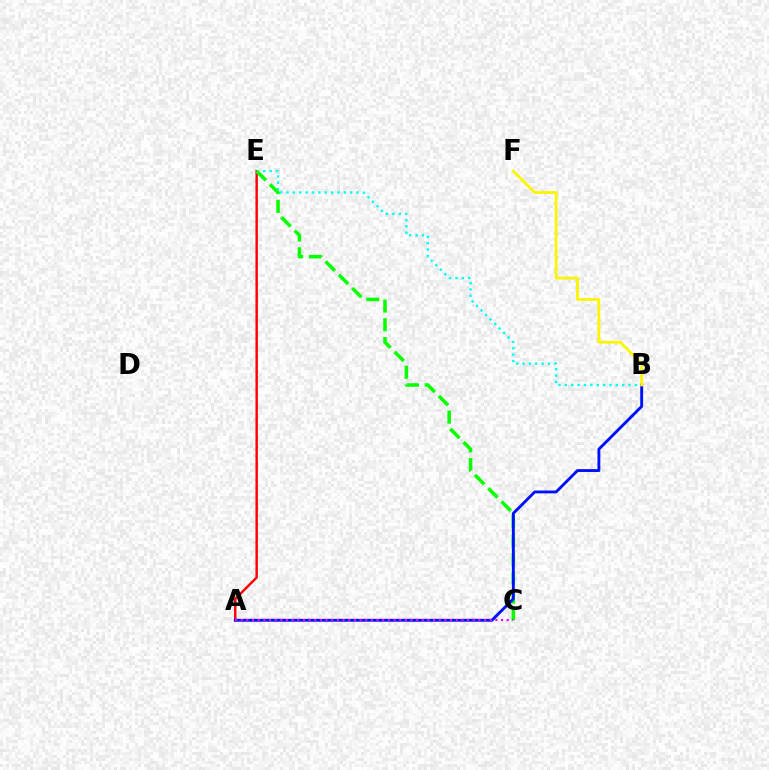{('A', 'E'): [{'color': '#ff0000', 'line_style': 'solid', 'thickness': 1.75}], ('B', 'E'): [{'color': '#00fff6', 'line_style': 'dotted', 'thickness': 1.73}], ('C', 'E'): [{'color': '#08ff00', 'line_style': 'dashed', 'thickness': 2.55}], ('A', 'B'): [{'color': '#0010ff', 'line_style': 'solid', 'thickness': 2.07}], ('A', 'C'): [{'color': '#ee00ff', 'line_style': 'dotted', 'thickness': 1.54}], ('B', 'F'): [{'color': '#fcf500', 'line_style': 'solid', 'thickness': 2.01}]}